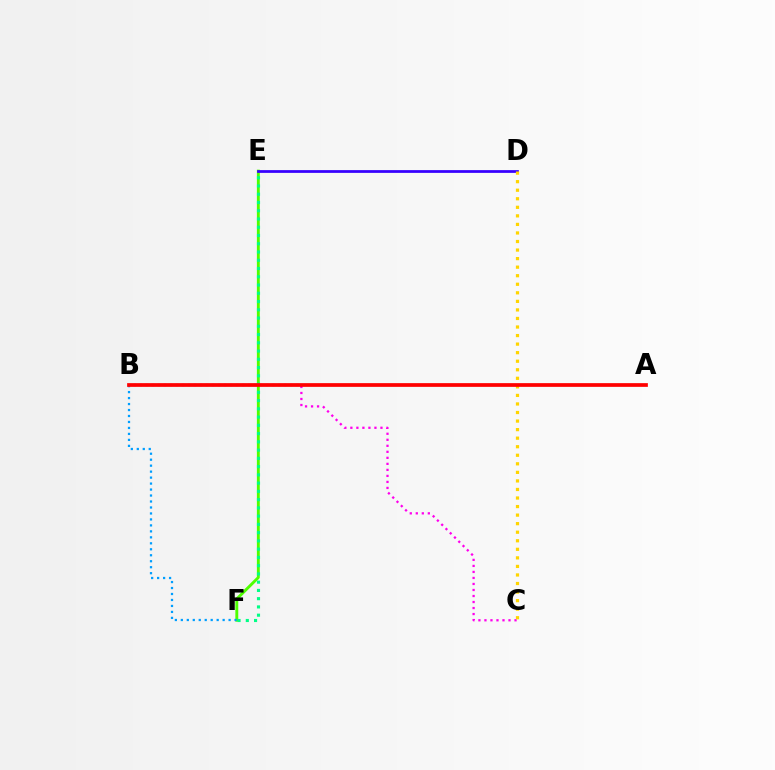{('B', 'C'): [{'color': '#ff00ed', 'line_style': 'dotted', 'thickness': 1.64}], ('E', 'F'): [{'color': '#4fff00', 'line_style': 'solid', 'thickness': 2.09}, {'color': '#00ff86', 'line_style': 'dotted', 'thickness': 2.24}], ('D', 'E'): [{'color': '#3700ff', 'line_style': 'solid', 'thickness': 1.98}], ('C', 'D'): [{'color': '#ffd500', 'line_style': 'dotted', 'thickness': 2.32}], ('B', 'F'): [{'color': '#009eff', 'line_style': 'dotted', 'thickness': 1.62}], ('A', 'B'): [{'color': '#ff0000', 'line_style': 'solid', 'thickness': 2.68}]}